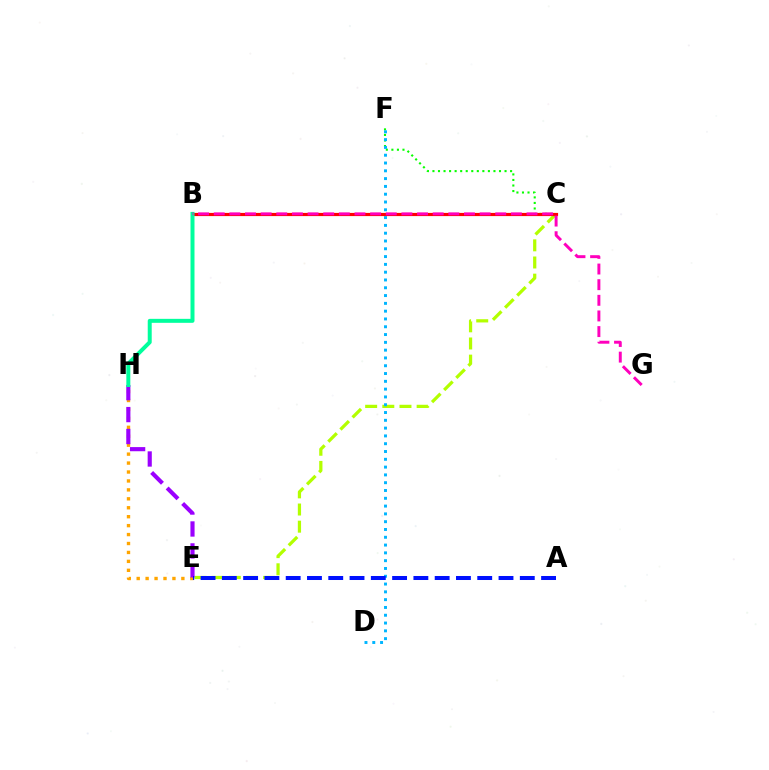{('C', 'F'): [{'color': '#08ff00', 'line_style': 'dotted', 'thickness': 1.51}], ('C', 'E'): [{'color': '#b3ff00', 'line_style': 'dashed', 'thickness': 2.33}], ('E', 'H'): [{'color': '#ffa500', 'line_style': 'dotted', 'thickness': 2.43}, {'color': '#9b00ff', 'line_style': 'dashed', 'thickness': 2.98}], ('D', 'F'): [{'color': '#00b5ff', 'line_style': 'dotted', 'thickness': 2.12}], ('B', 'C'): [{'color': '#ff0000', 'line_style': 'solid', 'thickness': 2.28}], ('B', 'H'): [{'color': '#00ff9d', 'line_style': 'solid', 'thickness': 2.87}], ('B', 'G'): [{'color': '#ff00bd', 'line_style': 'dashed', 'thickness': 2.12}], ('A', 'E'): [{'color': '#0010ff', 'line_style': 'dashed', 'thickness': 2.89}]}